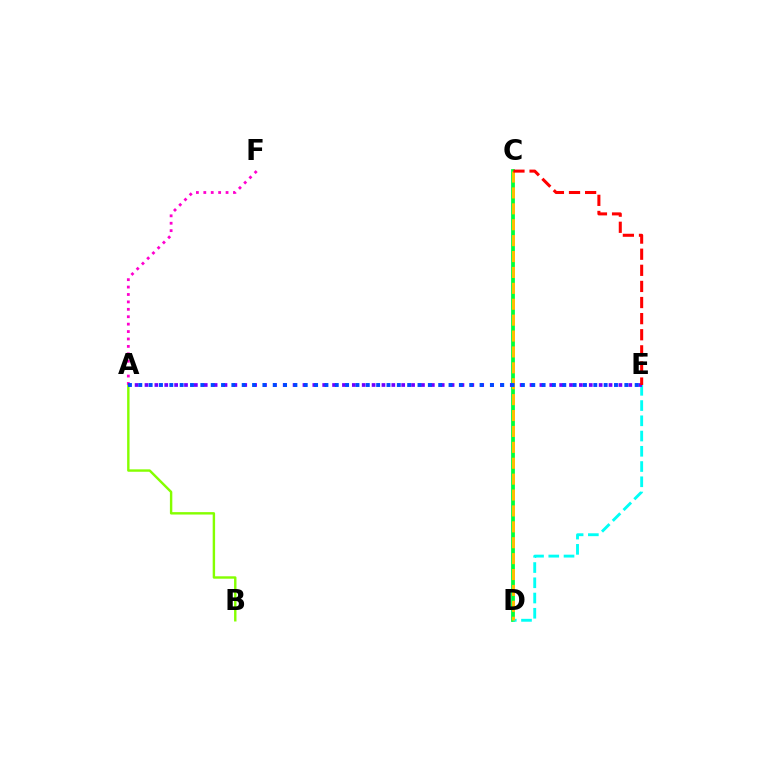{('C', 'D'): [{'color': '#00ff39', 'line_style': 'solid', 'thickness': 2.72}, {'color': '#ffbd00', 'line_style': 'dashed', 'thickness': 2.16}], ('D', 'E'): [{'color': '#00fff6', 'line_style': 'dashed', 'thickness': 2.07}], ('A', 'E'): [{'color': '#7200ff', 'line_style': 'dotted', 'thickness': 2.68}, {'color': '#004bff', 'line_style': 'dotted', 'thickness': 2.81}], ('A', 'B'): [{'color': '#84ff00', 'line_style': 'solid', 'thickness': 1.74}], ('A', 'F'): [{'color': '#ff00cf', 'line_style': 'dotted', 'thickness': 2.01}], ('C', 'E'): [{'color': '#ff0000', 'line_style': 'dashed', 'thickness': 2.19}]}